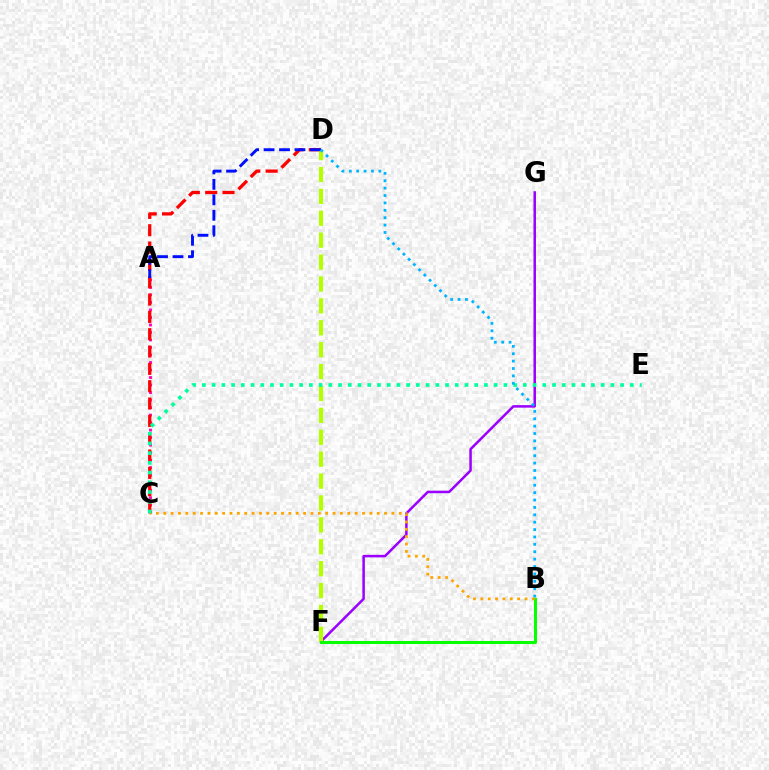{('A', 'C'): [{'color': '#ff00bd', 'line_style': 'dotted', 'thickness': 2.04}], ('C', 'D'): [{'color': '#ff0000', 'line_style': 'dashed', 'thickness': 2.35}], ('F', 'G'): [{'color': '#9b00ff', 'line_style': 'solid', 'thickness': 1.81}], ('D', 'F'): [{'color': '#b3ff00', 'line_style': 'dashed', 'thickness': 2.97}], ('B', 'F'): [{'color': '#08ff00', 'line_style': 'solid', 'thickness': 2.19}], ('B', 'C'): [{'color': '#ffa500', 'line_style': 'dotted', 'thickness': 2.0}], ('C', 'E'): [{'color': '#00ff9d', 'line_style': 'dotted', 'thickness': 2.64}], ('A', 'D'): [{'color': '#0010ff', 'line_style': 'dashed', 'thickness': 2.1}], ('B', 'D'): [{'color': '#00b5ff', 'line_style': 'dotted', 'thickness': 2.01}]}